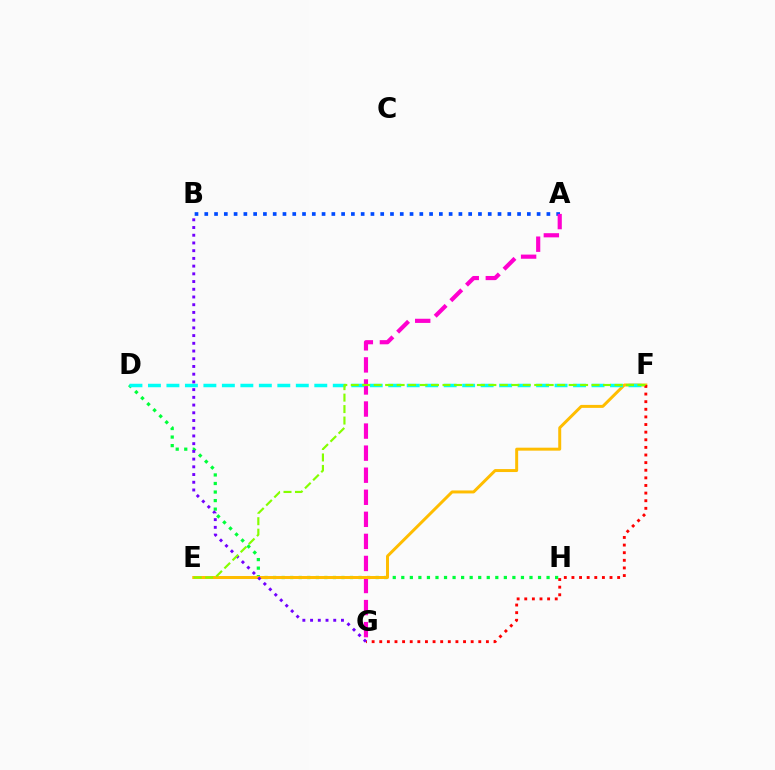{('D', 'H'): [{'color': '#00ff39', 'line_style': 'dotted', 'thickness': 2.32}], ('A', 'B'): [{'color': '#004bff', 'line_style': 'dotted', 'thickness': 2.66}], ('A', 'G'): [{'color': '#ff00cf', 'line_style': 'dashed', 'thickness': 3.0}], ('E', 'F'): [{'color': '#ffbd00', 'line_style': 'solid', 'thickness': 2.14}, {'color': '#84ff00', 'line_style': 'dashed', 'thickness': 1.56}], ('D', 'F'): [{'color': '#00fff6', 'line_style': 'dashed', 'thickness': 2.51}], ('F', 'G'): [{'color': '#ff0000', 'line_style': 'dotted', 'thickness': 2.07}], ('B', 'G'): [{'color': '#7200ff', 'line_style': 'dotted', 'thickness': 2.1}]}